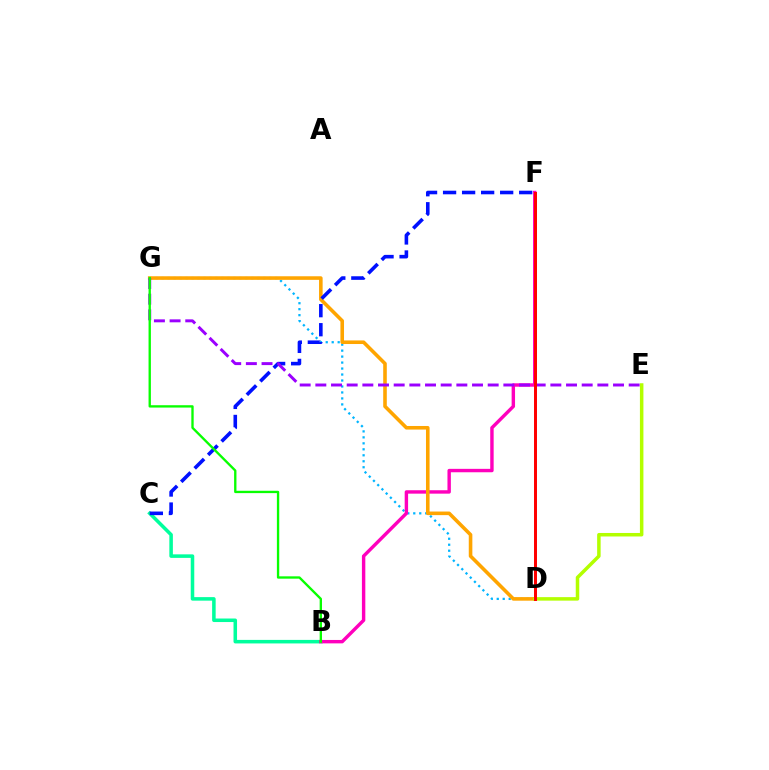{('D', 'G'): [{'color': '#00b5ff', 'line_style': 'dotted', 'thickness': 1.62}, {'color': '#ffa500', 'line_style': 'solid', 'thickness': 2.58}], ('B', 'C'): [{'color': '#00ff9d', 'line_style': 'solid', 'thickness': 2.54}], ('B', 'F'): [{'color': '#ff00bd', 'line_style': 'solid', 'thickness': 2.46}], ('C', 'F'): [{'color': '#0010ff', 'line_style': 'dashed', 'thickness': 2.59}], ('E', 'G'): [{'color': '#9b00ff', 'line_style': 'dashed', 'thickness': 2.13}], ('D', 'E'): [{'color': '#b3ff00', 'line_style': 'solid', 'thickness': 2.52}], ('B', 'G'): [{'color': '#08ff00', 'line_style': 'solid', 'thickness': 1.69}], ('D', 'F'): [{'color': '#ff0000', 'line_style': 'solid', 'thickness': 2.14}]}